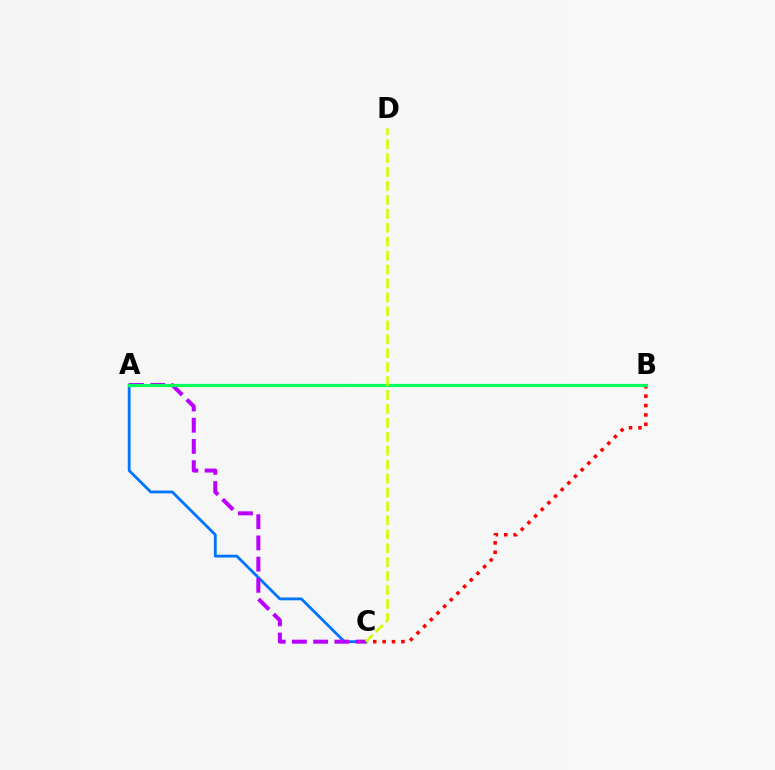{('B', 'C'): [{'color': '#ff0000', 'line_style': 'dotted', 'thickness': 2.55}], ('A', 'C'): [{'color': '#0074ff', 'line_style': 'solid', 'thickness': 2.02}, {'color': '#b900ff', 'line_style': 'dashed', 'thickness': 2.88}], ('A', 'B'): [{'color': '#00ff5c', 'line_style': 'solid', 'thickness': 2.29}], ('C', 'D'): [{'color': '#d1ff00', 'line_style': 'dashed', 'thickness': 1.89}]}